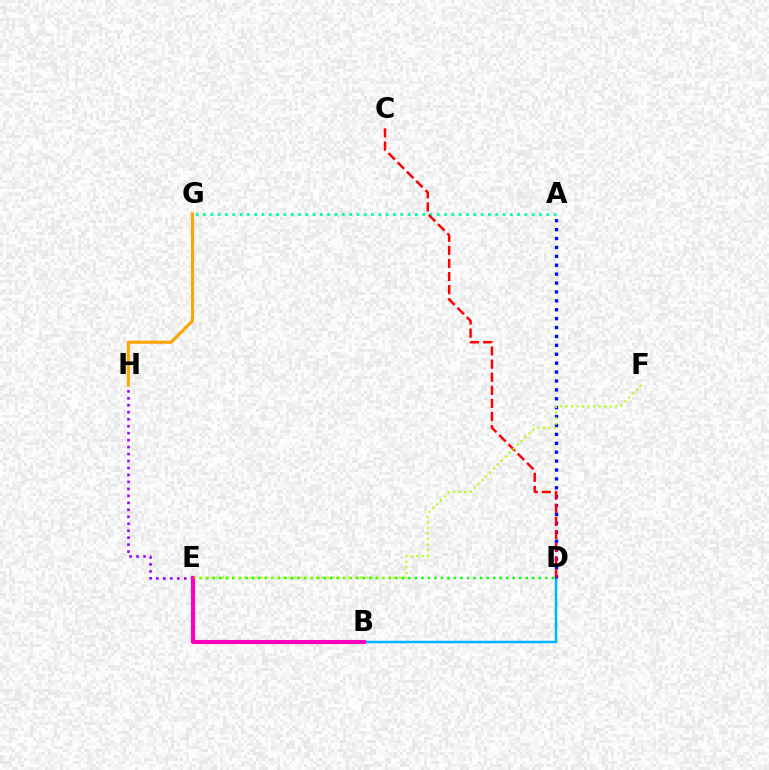{('D', 'E'): [{'color': '#08ff00', 'line_style': 'dotted', 'thickness': 1.77}], ('B', 'D'): [{'color': '#00b5ff', 'line_style': 'solid', 'thickness': 1.8}], ('E', 'H'): [{'color': '#9b00ff', 'line_style': 'dotted', 'thickness': 1.89}], ('B', 'E'): [{'color': '#ff00bd', 'line_style': 'solid', 'thickness': 2.94}], ('G', 'H'): [{'color': '#ffa500', 'line_style': 'solid', 'thickness': 2.2}], ('A', 'G'): [{'color': '#00ff9d', 'line_style': 'dotted', 'thickness': 1.98}], ('A', 'D'): [{'color': '#0010ff', 'line_style': 'dotted', 'thickness': 2.42}], ('C', 'D'): [{'color': '#ff0000', 'line_style': 'dashed', 'thickness': 1.78}], ('E', 'F'): [{'color': '#b3ff00', 'line_style': 'dotted', 'thickness': 1.5}]}